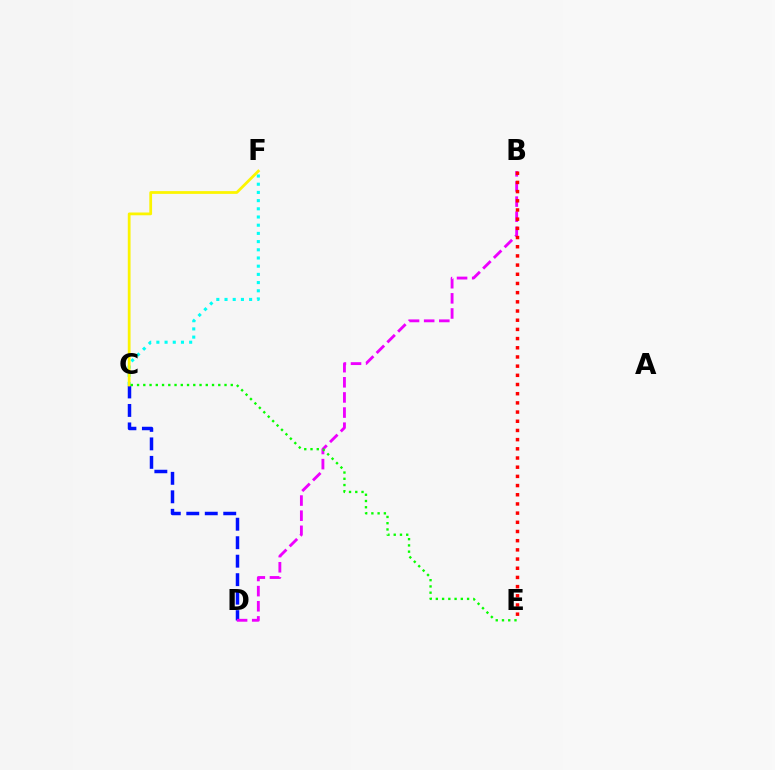{('C', 'F'): [{'color': '#00fff6', 'line_style': 'dotted', 'thickness': 2.23}, {'color': '#fcf500', 'line_style': 'solid', 'thickness': 1.99}], ('C', 'D'): [{'color': '#0010ff', 'line_style': 'dashed', 'thickness': 2.51}], ('B', 'D'): [{'color': '#ee00ff', 'line_style': 'dashed', 'thickness': 2.06}], ('C', 'E'): [{'color': '#08ff00', 'line_style': 'dotted', 'thickness': 1.7}], ('B', 'E'): [{'color': '#ff0000', 'line_style': 'dotted', 'thickness': 2.5}]}